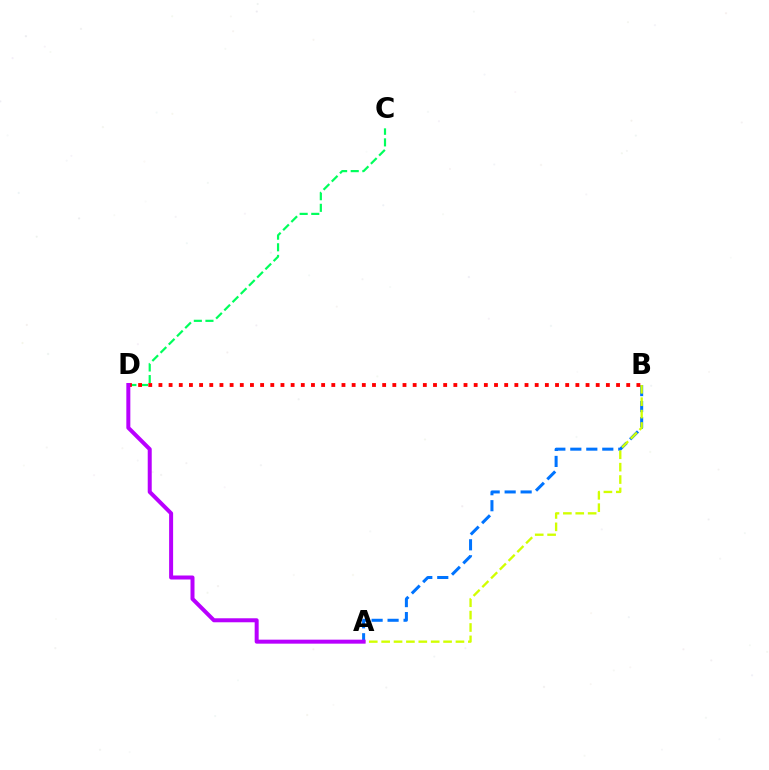{('C', 'D'): [{'color': '#00ff5c', 'line_style': 'dashed', 'thickness': 1.58}], ('A', 'B'): [{'color': '#0074ff', 'line_style': 'dashed', 'thickness': 2.17}, {'color': '#d1ff00', 'line_style': 'dashed', 'thickness': 1.68}], ('B', 'D'): [{'color': '#ff0000', 'line_style': 'dotted', 'thickness': 2.76}], ('A', 'D'): [{'color': '#b900ff', 'line_style': 'solid', 'thickness': 2.88}]}